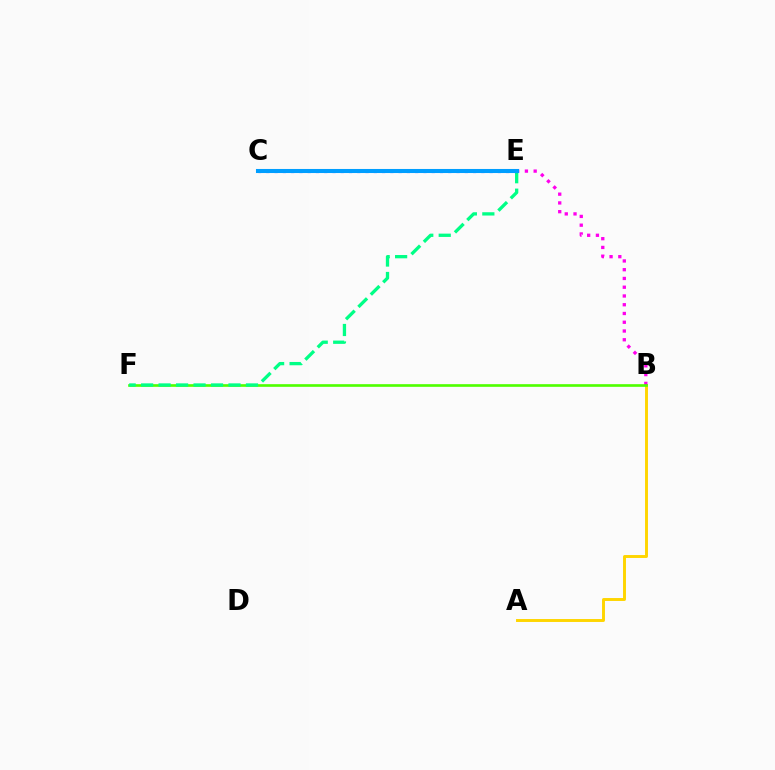{('A', 'B'): [{'color': '#ffd500', 'line_style': 'solid', 'thickness': 2.11}], ('B', 'E'): [{'color': '#ff00ed', 'line_style': 'dotted', 'thickness': 2.38}], ('B', 'F'): [{'color': '#4fff00', 'line_style': 'solid', 'thickness': 1.91}], ('E', 'F'): [{'color': '#00ff86', 'line_style': 'dashed', 'thickness': 2.37}], ('C', 'E'): [{'color': '#3700ff', 'line_style': 'dotted', 'thickness': 2.25}, {'color': '#ff0000', 'line_style': 'solid', 'thickness': 2.12}, {'color': '#009eff', 'line_style': 'solid', 'thickness': 2.92}]}